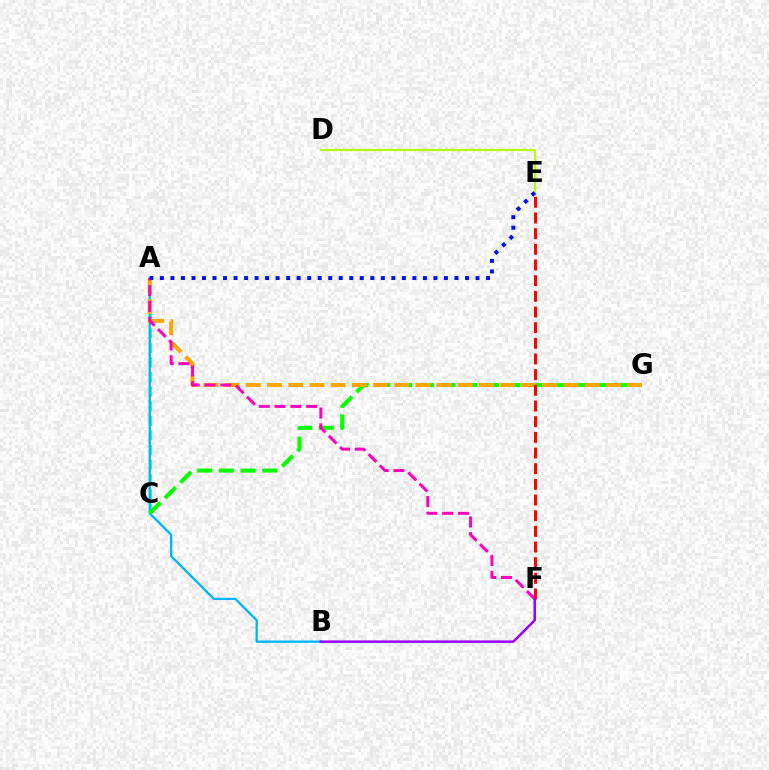{('A', 'C'): [{'color': '#00ff9d', 'line_style': 'dashed', 'thickness': 1.98}], ('A', 'B'): [{'color': '#00b5ff', 'line_style': 'solid', 'thickness': 1.65}], ('C', 'G'): [{'color': '#08ff00', 'line_style': 'dashed', 'thickness': 2.95}], ('A', 'G'): [{'color': '#ffa500', 'line_style': 'dashed', 'thickness': 2.88}], ('A', 'F'): [{'color': '#ff00bd', 'line_style': 'dashed', 'thickness': 2.15}], ('E', 'F'): [{'color': '#ff0000', 'line_style': 'dashed', 'thickness': 2.13}], ('D', 'E'): [{'color': '#b3ff00', 'line_style': 'solid', 'thickness': 1.53}], ('B', 'F'): [{'color': '#9b00ff', 'line_style': 'solid', 'thickness': 1.82}], ('A', 'E'): [{'color': '#0010ff', 'line_style': 'dotted', 'thickness': 2.86}]}